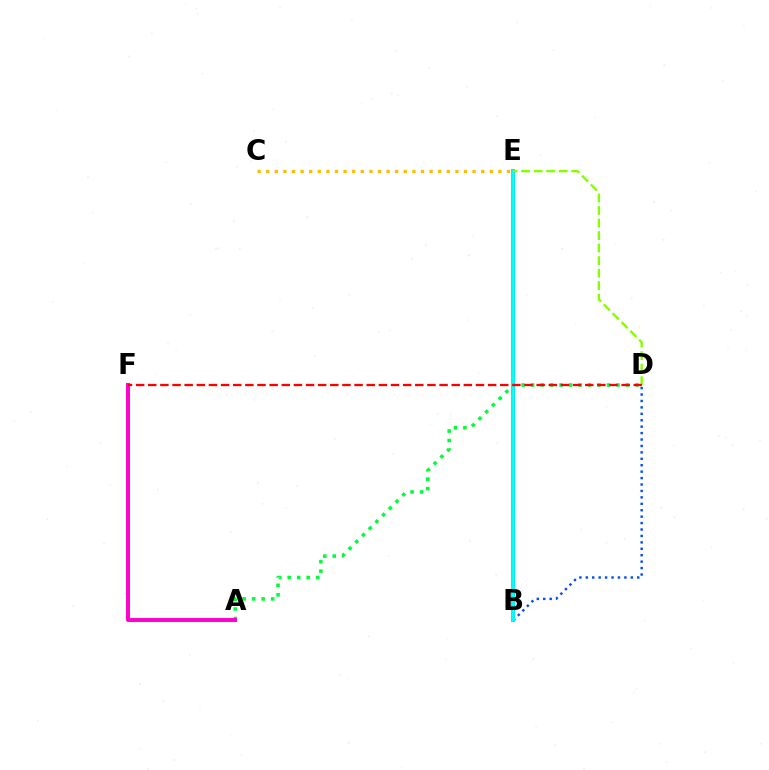{('C', 'E'): [{'color': '#ffbd00', 'line_style': 'dotted', 'thickness': 2.34}], ('B', 'D'): [{'color': '#004bff', 'line_style': 'dotted', 'thickness': 1.75}], ('A', 'D'): [{'color': '#00ff39', 'line_style': 'dotted', 'thickness': 2.58}], ('A', 'F'): [{'color': '#ff00cf', 'line_style': 'solid', 'thickness': 2.85}], ('B', 'E'): [{'color': '#7200ff', 'line_style': 'solid', 'thickness': 2.86}, {'color': '#00fff6', 'line_style': 'solid', 'thickness': 2.77}], ('D', 'E'): [{'color': '#84ff00', 'line_style': 'dashed', 'thickness': 1.7}], ('D', 'F'): [{'color': '#ff0000', 'line_style': 'dashed', 'thickness': 1.65}]}